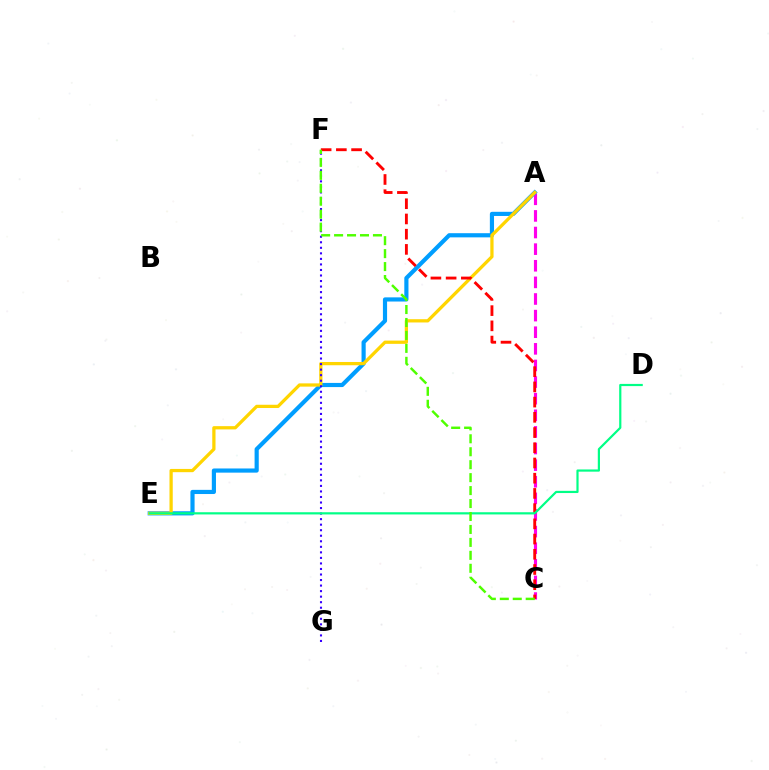{('A', 'C'): [{'color': '#ff00ed', 'line_style': 'dashed', 'thickness': 2.26}], ('A', 'E'): [{'color': '#009eff', 'line_style': 'solid', 'thickness': 3.0}, {'color': '#ffd500', 'line_style': 'solid', 'thickness': 2.34}], ('C', 'F'): [{'color': '#ff0000', 'line_style': 'dashed', 'thickness': 2.07}, {'color': '#4fff00', 'line_style': 'dashed', 'thickness': 1.76}], ('F', 'G'): [{'color': '#3700ff', 'line_style': 'dotted', 'thickness': 1.5}], ('D', 'E'): [{'color': '#00ff86', 'line_style': 'solid', 'thickness': 1.58}]}